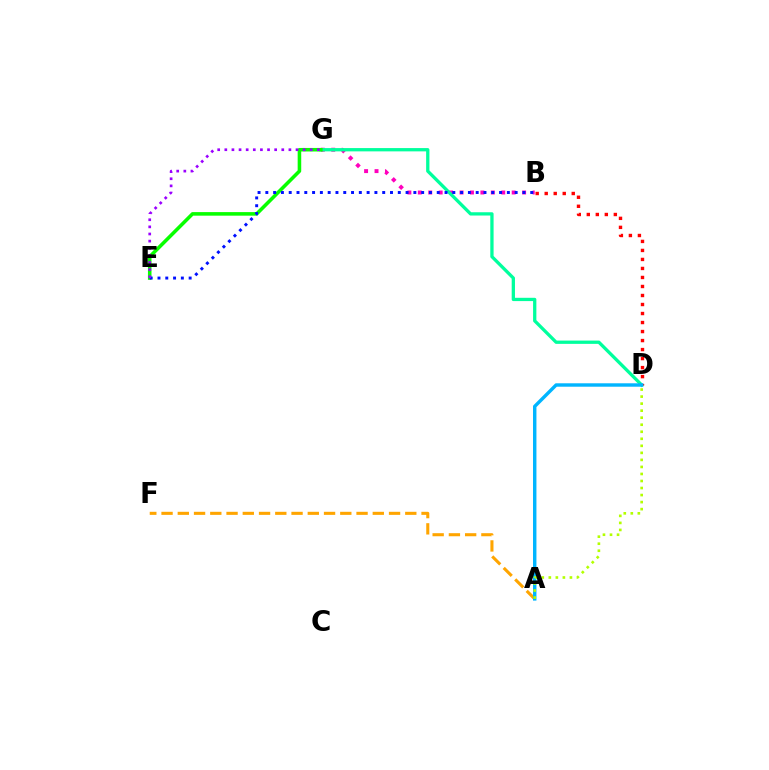{('B', 'G'): [{'color': '#ff00bd', 'line_style': 'dotted', 'thickness': 2.83}], ('D', 'G'): [{'color': '#00ff9d', 'line_style': 'solid', 'thickness': 2.37}], ('B', 'D'): [{'color': '#ff0000', 'line_style': 'dotted', 'thickness': 2.45}], ('A', 'F'): [{'color': '#ffa500', 'line_style': 'dashed', 'thickness': 2.21}], ('E', 'G'): [{'color': '#08ff00', 'line_style': 'solid', 'thickness': 2.56}, {'color': '#9b00ff', 'line_style': 'dotted', 'thickness': 1.93}], ('A', 'D'): [{'color': '#00b5ff', 'line_style': 'solid', 'thickness': 2.47}, {'color': '#b3ff00', 'line_style': 'dotted', 'thickness': 1.91}], ('B', 'E'): [{'color': '#0010ff', 'line_style': 'dotted', 'thickness': 2.12}]}